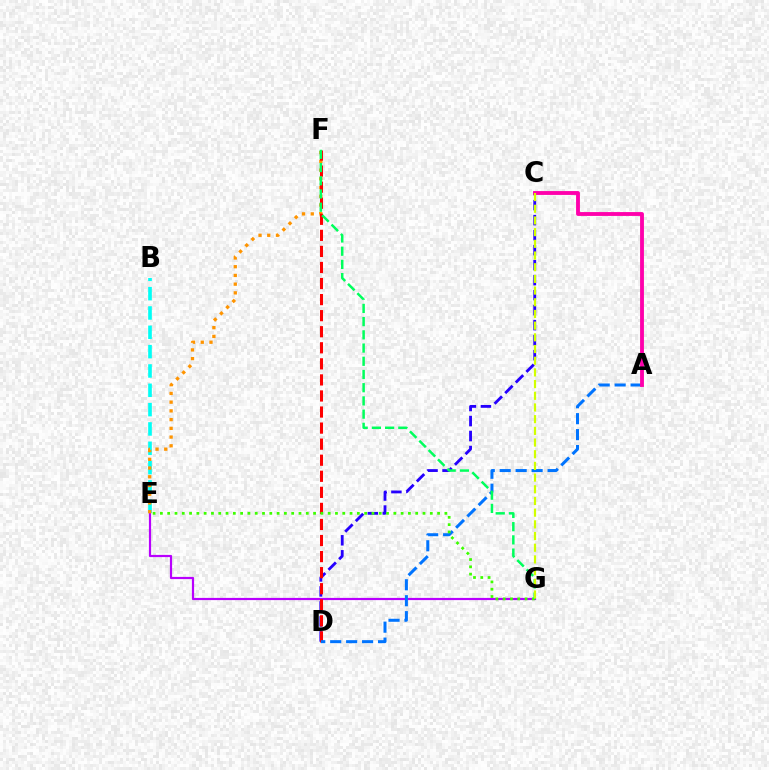{('E', 'G'): [{'color': '#b900ff', 'line_style': 'solid', 'thickness': 1.58}, {'color': '#3dff00', 'line_style': 'dotted', 'thickness': 1.98}], ('B', 'E'): [{'color': '#00fff6', 'line_style': 'dashed', 'thickness': 2.63}], ('E', 'F'): [{'color': '#ff9400', 'line_style': 'dotted', 'thickness': 2.37}], ('C', 'D'): [{'color': '#2500ff', 'line_style': 'dashed', 'thickness': 2.04}], ('D', 'F'): [{'color': '#ff0000', 'line_style': 'dashed', 'thickness': 2.18}], ('A', 'D'): [{'color': '#0074ff', 'line_style': 'dashed', 'thickness': 2.17}], ('F', 'G'): [{'color': '#00ff5c', 'line_style': 'dashed', 'thickness': 1.8}], ('A', 'C'): [{'color': '#ff00ac', 'line_style': 'solid', 'thickness': 2.77}], ('C', 'G'): [{'color': '#d1ff00', 'line_style': 'dashed', 'thickness': 1.59}]}